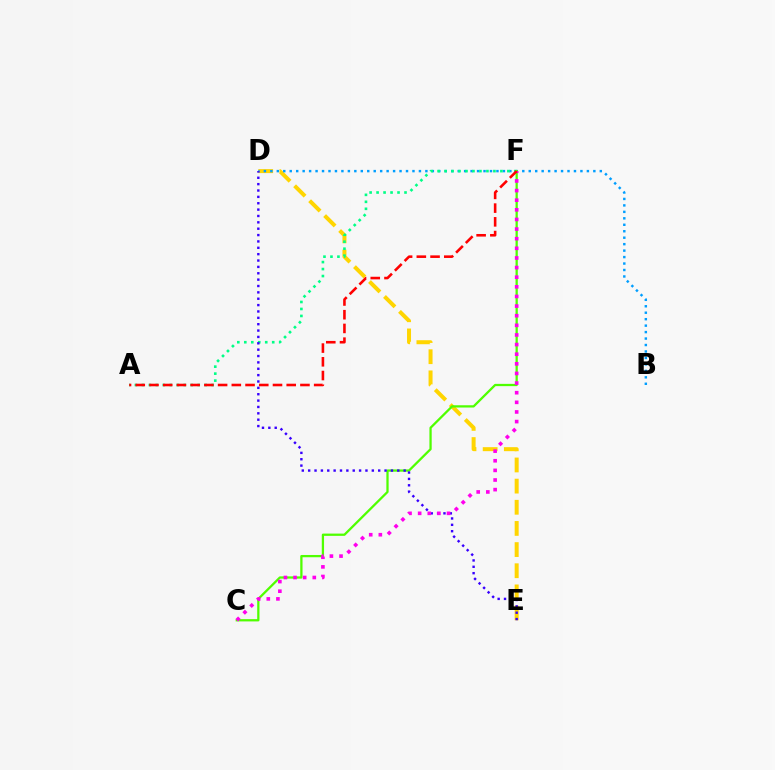{('D', 'E'): [{'color': '#ffd500', 'line_style': 'dashed', 'thickness': 2.87}, {'color': '#3700ff', 'line_style': 'dotted', 'thickness': 1.73}], ('B', 'D'): [{'color': '#009eff', 'line_style': 'dotted', 'thickness': 1.76}], ('A', 'F'): [{'color': '#00ff86', 'line_style': 'dotted', 'thickness': 1.9}, {'color': '#ff0000', 'line_style': 'dashed', 'thickness': 1.86}], ('C', 'F'): [{'color': '#4fff00', 'line_style': 'solid', 'thickness': 1.64}, {'color': '#ff00ed', 'line_style': 'dotted', 'thickness': 2.62}]}